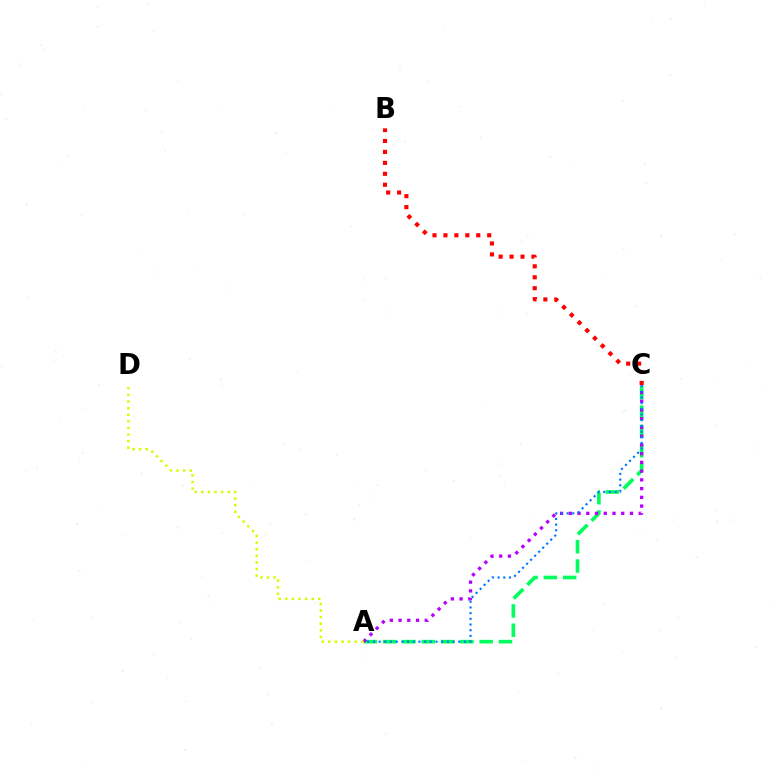{('A', 'C'): [{'color': '#00ff5c', 'line_style': 'dashed', 'thickness': 2.62}, {'color': '#b900ff', 'line_style': 'dotted', 'thickness': 2.37}, {'color': '#0074ff', 'line_style': 'dotted', 'thickness': 1.55}], ('B', 'C'): [{'color': '#ff0000', 'line_style': 'dotted', 'thickness': 2.97}], ('A', 'D'): [{'color': '#d1ff00', 'line_style': 'dotted', 'thickness': 1.79}]}